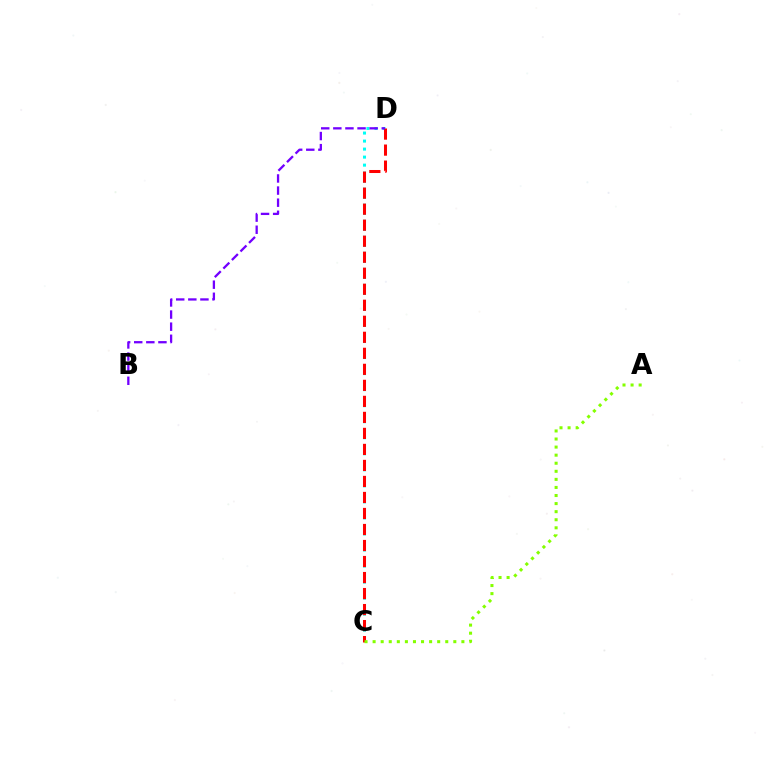{('C', 'D'): [{'color': '#00fff6', 'line_style': 'dotted', 'thickness': 2.18}, {'color': '#ff0000', 'line_style': 'dashed', 'thickness': 2.18}], ('A', 'C'): [{'color': '#84ff00', 'line_style': 'dotted', 'thickness': 2.19}], ('B', 'D'): [{'color': '#7200ff', 'line_style': 'dashed', 'thickness': 1.65}]}